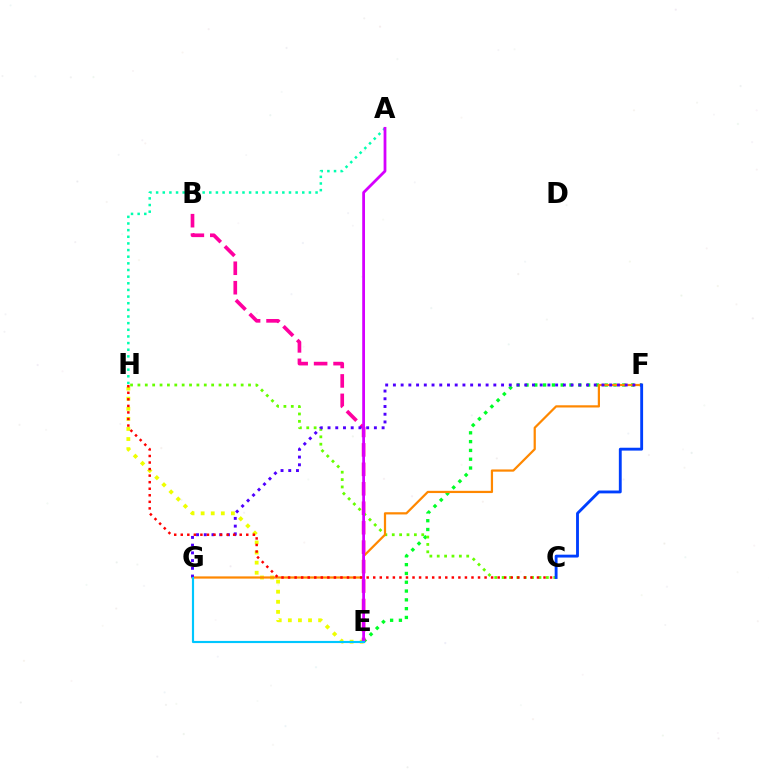{('E', 'F'): [{'color': '#00ff27', 'line_style': 'dotted', 'thickness': 2.39}], ('E', 'H'): [{'color': '#eeff00', 'line_style': 'dotted', 'thickness': 2.74}], ('B', 'E'): [{'color': '#ff00a0', 'line_style': 'dashed', 'thickness': 2.64}], ('C', 'H'): [{'color': '#66ff00', 'line_style': 'dotted', 'thickness': 2.0}, {'color': '#ff0000', 'line_style': 'dotted', 'thickness': 1.78}], ('F', 'G'): [{'color': '#ff8800', 'line_style': 'solid', 'thickness': 1.6}, {'color': '#4f00ff', 'line_style': 'dotted', 'thickness': 2.1}], ('A', 'H'): [{'color': '#00ffaf', 'line_style': 'dotted', 'thickness': 1.8}], ('A', 'E'): [{'color': '#d600ff', 'line_style': 'solid', 'thickness': 2.01}], ('C', 'F'): [{'color': '#003fff', 'line_style': 'solid', 'thickness': 2.06}], ('E', 'G'): [{'color': '#00c7ff', 'line_style': 'solid', 'thickness': 1.55}]}